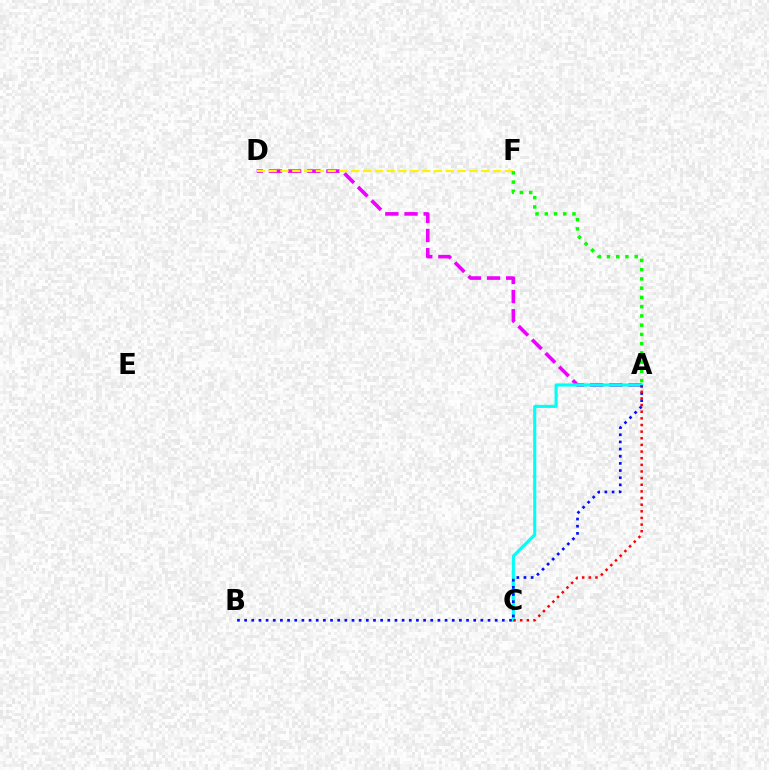{('A', 'D'): [{'color': '#ee00ff', 'line_style': 'dashed', 'thickness': 2.6}], ('A', 'C'): [{'color': '#00fff6', 'line_style': 'solid', 'thickness': 2.23}, {'color': '#ff0000', 'line_style': 'dotted', 'thickness': 1.8}], ('D', 'F'): [{'color': '#fcf500', 'line_style': 'dashed', 'thickness': 1.6}], ('A', 'B'): [{'color': '#0010ff', 'line_style': 'dotted', 'thickness': 1.95}], ('A', 'F'): [{'color': '#08ff00', 'line_style': 'dotted', 'thickness': 2.51}]}